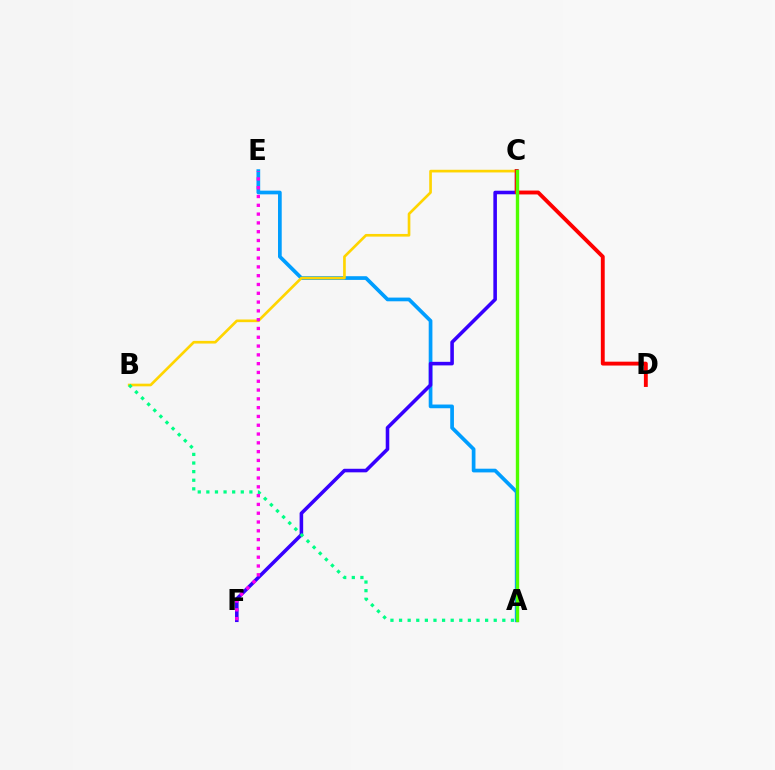{('A', 'E'): [{'color': '#009eff', 'line_style': 'solid', 'thickness': 2.67}], ('C', 'F'): [{'color': '#3700ff', 'line_style': 'solid', 'thickness': 2.57}], ('B', 'C'): [{'color': '#ffd500', 'line_style': 'solid', 'thickness': 1.92}], ('C', 'D'): [{'color': '#ff0000', 'line_style': 'solid', 'thickness': 2.79}], ('A', 'B'): [{'color': '#00ff86', 'line_style': 'dotted', 'thickness': 2.34}], ('E', 'F'): [{'color': '#ff00ed', 'line_style': 'dotted', 'thickness': 2.39}], ('A', 'C'): [{'color': '#4fff00', 'line_style': 'solid', 'thickness': 2.42}]}